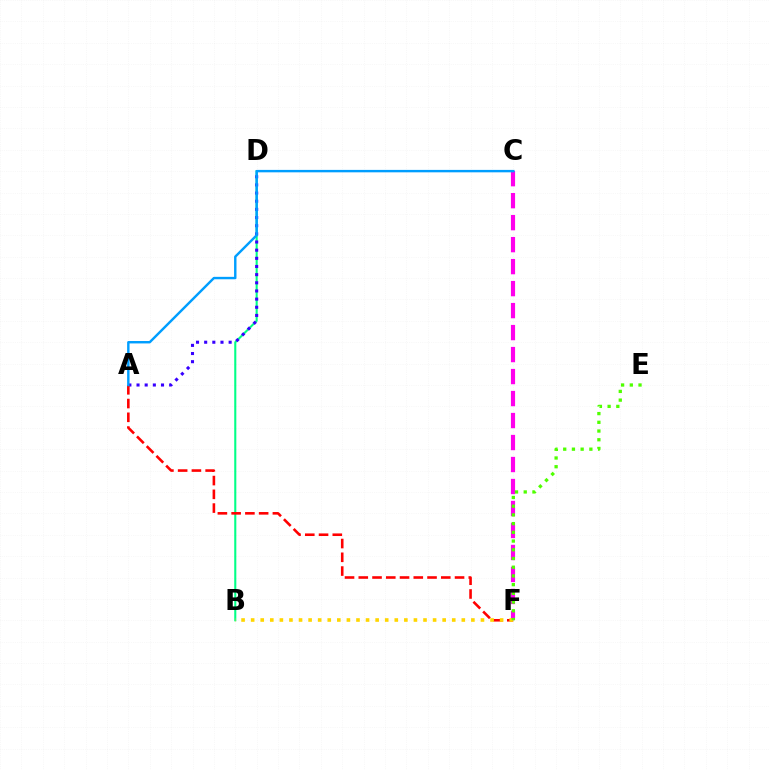{('B', 'D'): [{'color': '#00ff86', 'line_style': 'solid', 'thickness': 1.5}], ('C', 'F'): [{'color': '#ff00ed', 'line_style': 'dashed', 'thickness': 2.99}], ('A', 'D'): [{'color': '#3700ff', 'line_style': 'dotted', 'thickness': 2.22}], ('A', 'F'): [{'color': '#ff0000', 'line_style': 'dashed', 'thickness': 1.87}], ('B', 'F'): [{'color': '#ffd500', 'line_style': 'dotted', 'thickness': 2.6}], ('A', 'C'): [{'color': '#009eff', 'line_style': 'solid', 'thickness': 1.74}], ('E', 'F'): [{'color': '#4fff00', 'line_style': 'dotted', 'thickness': 2.37}]}